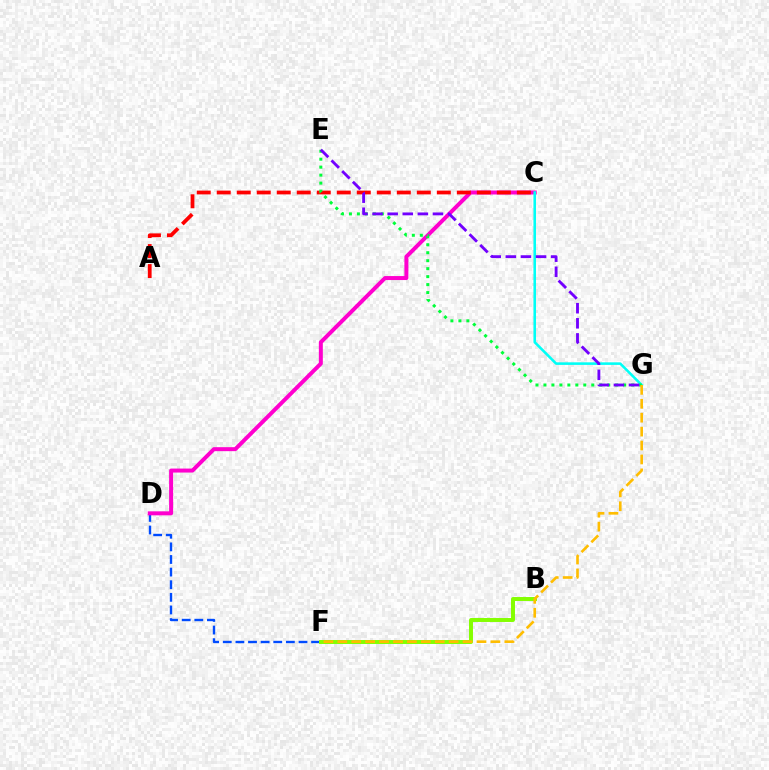{('D', 'F'): [{'color': '#004bff', 'line_style': 'dashed', 'thickness': 1.71}], ('B', 'F'): [{'color': '#84ff00', 'line_style': 'solid', 'thickness': 2.85}], ('C', 'D'): [{'color': '#ff00cf', 'line_style': 'solid', 'thickness': 2.87}], ('A', 'C'): [{'color': '#ff0000', 'line_style': 'dashed', 'thickness': 2.72}], ('C', 'G'): [{'color': '#00fff6', 'line_style': 'solid', 'thickness': 1.85}], ('E', 'G'): [{'color': '#00ff39', 'line_style': 'dotted', 'thickness': 2.17}, {'color': '#7200ff', 'line_style': 'dashed', 'thickness': 2.05}], ('F', 'G'): [{'color': '#ffbd00', 'line_style': 'dashed', 'thickness': 1.89}]}